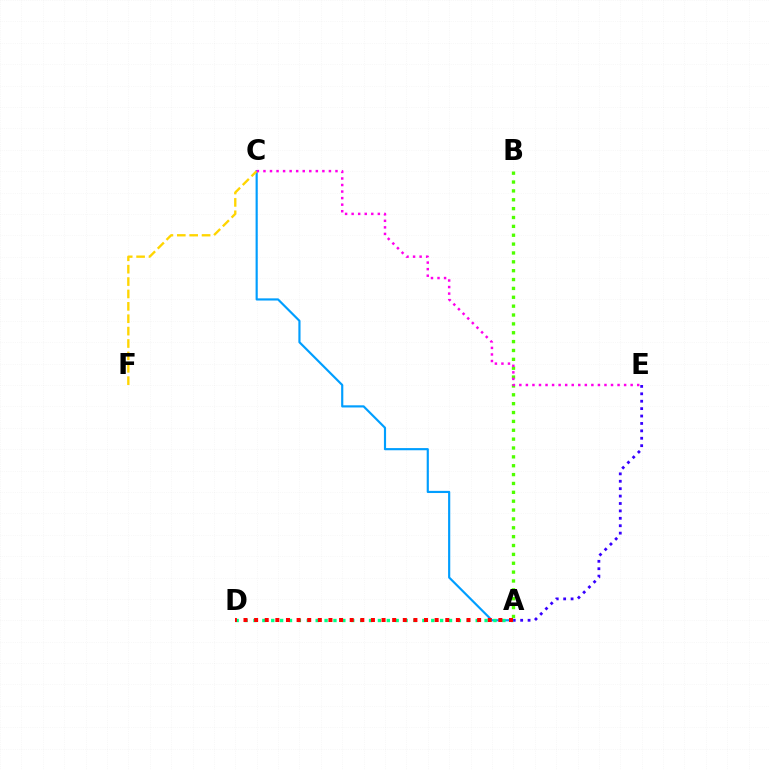{('A', 'C'): [{'color': '#009eff', 'line_style': 'solid', 'thickness': 1.56}], ('A', 'B'): [{'color': '#4fff00', 'line_style': 'dotted', 'thickness': 2.41}], ('C', 'F'): [{'color': '#ffd500', 'line_style': 'dashed', 'thickness': 1.68}], ('A', 'D'): [{'color': '#00ff86', 'line_style': 'dotted', 'thickness': 2.42}, {'color': '#ff0000', 'line_style': 'dotted', 'thickness': 2.89}], ('C', 'E'): [{'color': '#ff00ed', 'line_style': 'dotted', 'thickness': 1.78}], ('A', 'E'): [{'color': '#3700ff', 'line_style': 'dotted', 'thickness': 2.01}]}